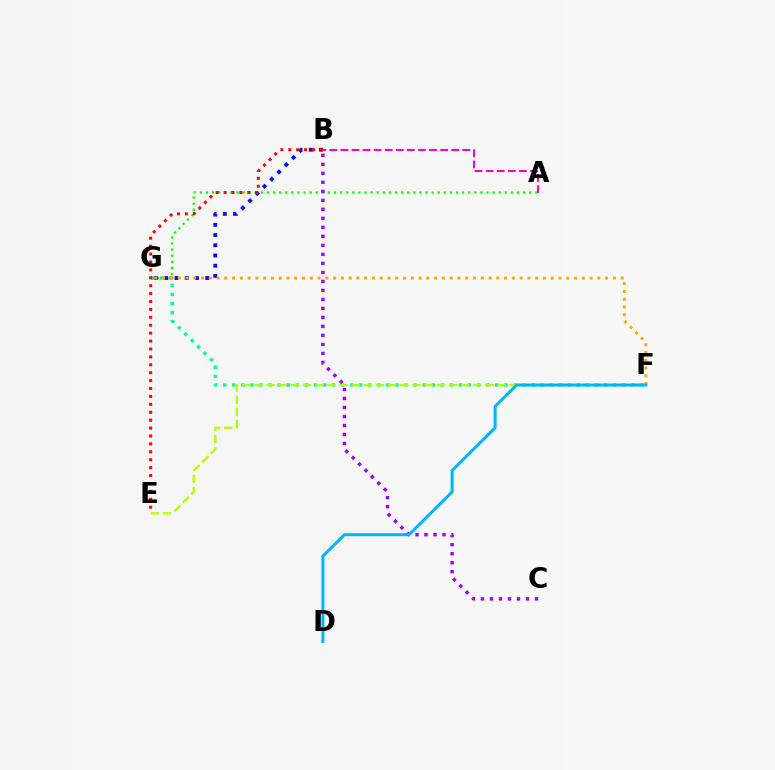{('A', 'B'): [{'color': '#ff00bd', 'line_style': 'dashed', 'thickness': 1.51}], ('F', 'G'): [{'color': '#00ff9d', 'line_style': 'dotted', 'thickness': 2.46}, {'color': '#ffa500', 'line_style': 'dotted', 'thickness': 2.11}], ('A', 'G'): [{'color': '#08ff00', 'line_style': 'dotted', 'thickness': 1.66}], ('E', 'F'): [{'color': '#b3ff00', 'line_style': 'dashed', 'thickness': 1.65}], ('B', 'G'): [{'color': '#0010ff', 'line_style': 'dotted', 'thickness': 2.78}], ('B', 'C'): [{'color': '#9b00ff', 'line_style': 'dotted', 'thickness': 2.45}], ('B', 'E'): [{'color': '#ff0000', 'line_style': 'dotted', 'thickness': 2.15}], ('D', 'F'): [{'color': '#00b5ff', 'line_style': 'solid', 'thickness': 2.16}]}